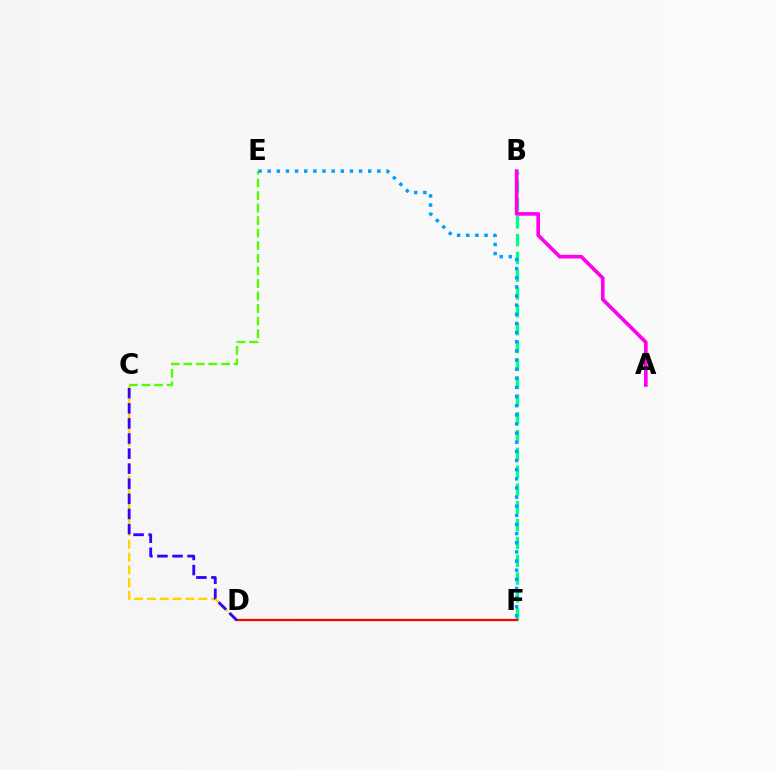{('B', 'F'): [{'color': '#00ff86', 'line_style': 'dashed', 'thickness': 2.42}], ('A', 'B'): [{'color': '#ff00ed', 'line_style': 'solid', 'thickness': 2.63}], ('C', 'E'): [{'color': '#4fff00', 'line_style': 'dashed', 'thickness': 1.71}], ('C', 'D'): [{'color': '#ffd500', 'line_style': 'dashed', 'thickness': 1.74}, {'color': '#3700ff', 'line_style': 'dashed', 'thickness': 2.05}], ('D', 'F'): [{'color': '#ff0000', 'line_style': 'solid', 'thickness': 1.63}], ('E', 'F'): [{'color': '#009eff', 'line_style': 'dotted', 'thickness': 2.48}]}